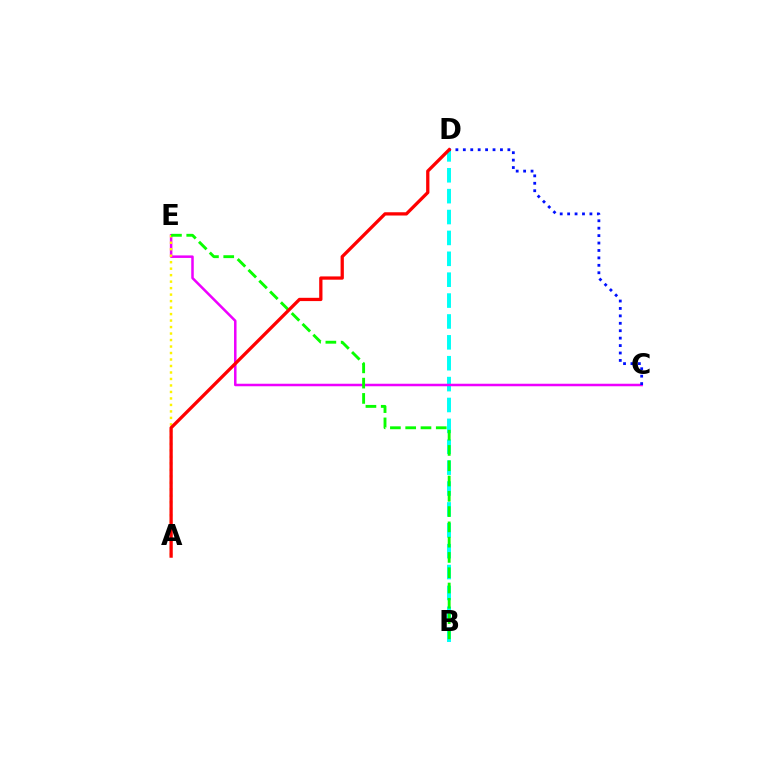{('B', 'D'): [{'color': '#00fff6', 'line_style': 'dashed', 'thickness': 2.84}], ('C', 'E'): [{'color': '#ee00ff', 'line_style': 'solid', 'thickness': 1.81}], ('A', 'E'): [{'color': '#fcf500', 'line_style': 'dotted', 'thickness': 1.76}], ('C', 'D'): [{'color': '#0010ff', 'line_style': 'dotted', 'thickness': 2.02}], ('B', 'E'): [{'color': '#08ff00', 'line_style': 'dashed', 'thickness': 2.08}], ('A', 'D'): [{'color': '#ff0000', 'line_style': 'solid', 'thickness': 2.36}]}